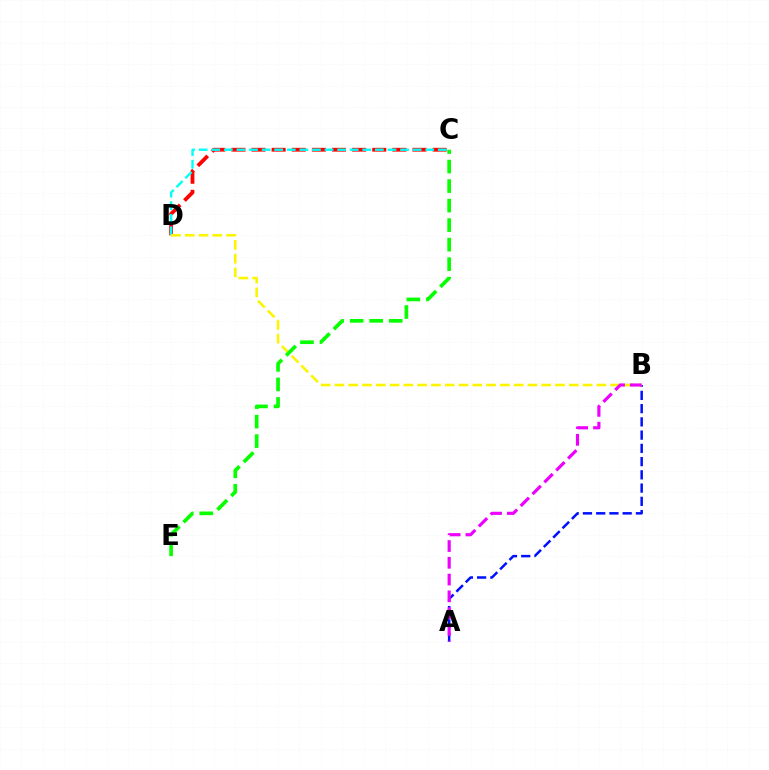{('A', 'B'): [{'color': '#0010ff', 'line_style': 'dashed', 'thickness': 1.8}, {'color': '#ee00ff', 'line_style': 'dashed', 'thickness': 2.28}], ('C', 'D'): [{'color': '#ff0000', 'line_style': 'dashed', 'thickness': 2.73}, {'color': '#00fff6', 'line_style': 'dashed', 'thickness': 1.71}], ('B', 'D'): [{'color': '#fcf500', 'line_style': 'dashed', 'thickness': 1.87}], ('C', 'E'): [{'color': '#08ff00', 'line_style': 'dashed', 'thickness': 2.65}]}